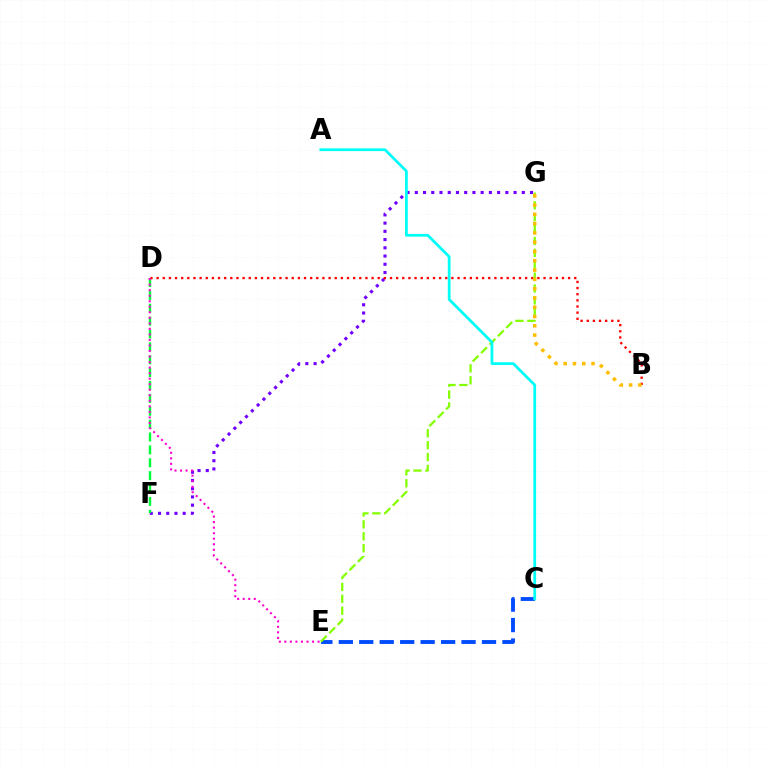{('F', 'G'): [{'color': '#7200ff', 'line_style': 'dotted', 'thickness': 2.24}], ('C', 'E'): [{'color': '#004bff', 'line_style': 'dashed', 'thickness': 2.78}], ('E', 'G'): [{'color': '#84ff00', 'line_style': 'dashed', 'thickness': 1.62}], ('D', 'F'): [{'color': '#00ff39', 'line_style': 'dashed', 'thickness': 1.75}], ('B', 'D'): [{'color': '#ff0000', 'line_style': 'dotted', 'thickness': 1.67}], ('B', 'G'): [{'color': '#ffbd00', 'line_style': 'dotted', 'thickness': 2.52}], ('A', 'C'): [{'color': '#00fff6', 'line_style': 'solid', 'thickness': 1.98}], ('D', 'E'): [{'color': '#ff00cf', 'line_style': 'dotted', 'thickness': 1.5}]}